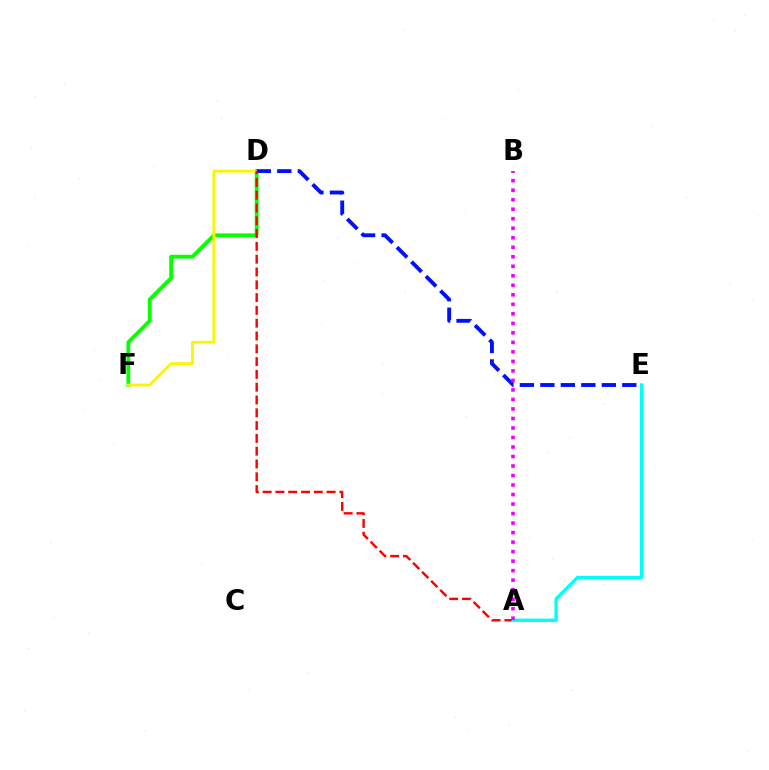{('D', 'F'): [{'color': '#08ff00', 'line_style': 'solid', 'thickness': 2.74}, {'color': '#fcf500', 'line_style': 'solid', 'thickness': 2.03}], ('D', 'E'): [{'color': '#0010ff', 'line_style': 'dashed', 'thickness': 2.78}], ('A', 'D'): [{'color': '#ff0000', 'line_style': 'dashed', 'thickness': 1.74}], ('A', 'E'): [{'color': '#00fff6', 'line_style': 'solid', 'thickness': 2.41}], ('A', 'B'): [{'color': '#ee00ff', 'line_style': 'dotted', 'thickness': 2.58}]}